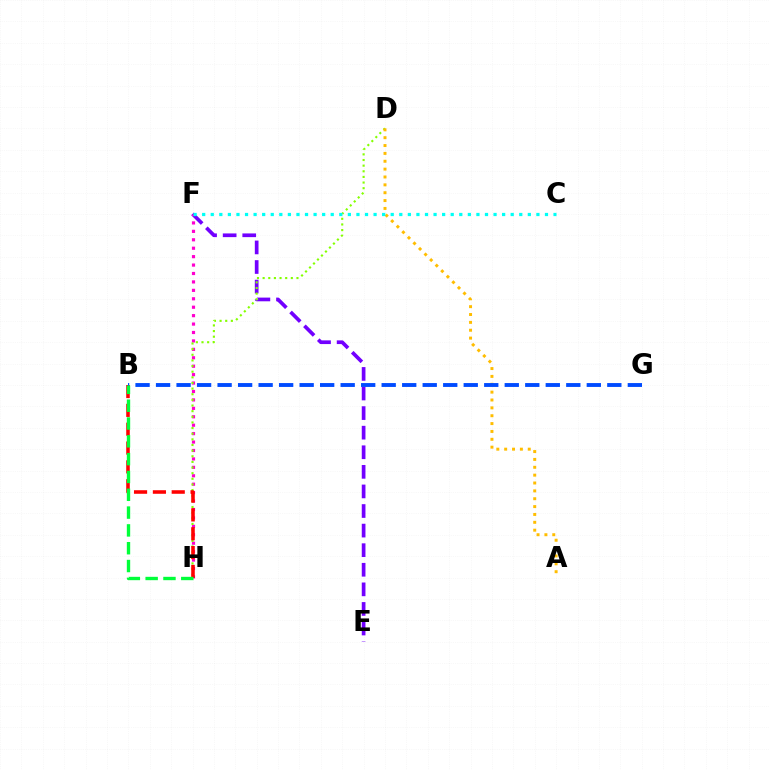{('E', 'F'): [{'color': '#7200ff', 'line_style': 'dashed', 'thickness': 2.66}], ('F', 'H'): [{'color': '#ff00cf', 'line_style': 'dotted', 'thickness': 2.29}], ('D', 'H'): [{'color': '#84ff00', 'line_style': 'dotted', 'thickness': 1.53}], ('B', 'H'): [{'color': '#ff0000', 'line_style': 'dashed', 'thickness': 2.56}, {'color': '#00ff39', 'line_style': 'dashed', 'thickness': 2.42}], ('A', 'D'): [{'color': '#ffbd00', 'line_style': 'dotted', 'thickness': 2.14}], ('C', 'F'): [{'color': '#00fff6', 'line_style': 'dotted', 'thickness': 2.33}], ('B', 'G'): [{'color': '#004bff', 'line_style': 'dashed', 'thickness': 2.79}]}